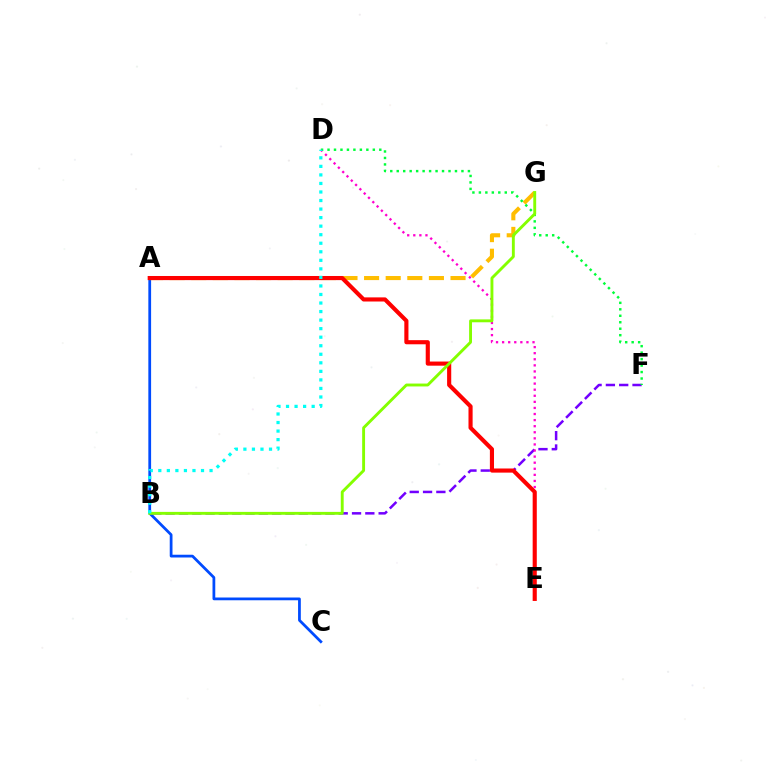{('A', 'C'): [{'color': '#004bff', 'line_style': 'solid', 'thickness': 1.99}], ('B', 'F'): [{'color': '#7200ff', 'line_style': 'dashed', 'thickness': 1.81}], ('D', 'E'): [{'color': '#ff00cf', 'line_style': 'dotted', 'thickness': 1.65}], ('A', 'G'): [{'color': '#ffbd00', 'line_style': 'dashed', 'thickness': 2.94}], ('D', 'F'): [{'color': '#00ff39', 'line_style': 'dotted', 'thickness': 1.76}], ('A', 'E'): [{'color': '#ff0000', 'line_style': 'solid', 'thickness': 2.97}], ('B', 'G'): [{'color': '#84ff00', 'line_style': 'solid', 'thickness': 2.08}], ('B', 'D'): [{'color': '#00fff6', 'line_style': 'dotted', 'thickness': 2.32}]}